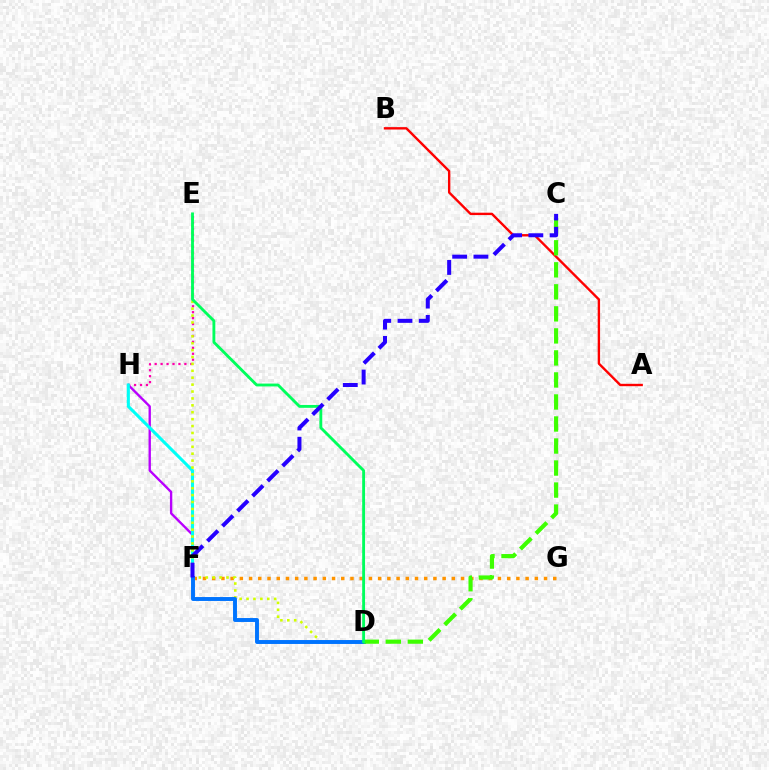{('F', 'H'): [{'color': '#b900ff', 'line_style': 'solid', 'thickness': 1.7}, {'color': '#00fff6', 'line_style': 'solid', 'thickness': 2.21}], ('E', 'H'): [{'color': '#ff00ac', 'line_style': 'dotted', 'thickness': 1.61}], ('F', 'G'): [{'color': '#ff9400', 'line_style': 'dotted', 'thickness': 2.5}], ('D', 'E'): [{'color': '#d1ff00', 'line_style': 'dotted', 'thickness': 1.88}, {'color': '#00ff5c', 'line_style': 'solid', 'thickness': 2.06}], ('A', 'B'): [{'color': '#ff0000', 'line_style': 'solid', 'thickness': 1.72}], ('D', 'F'): [{'color': '#0074ff', 'line_style': 'solid', 'thickness': 2.82}], ('C', 'D'): [{'color': '#3dff00', 'line_style': 'dashed', 'thickness': 2.99}], ('C', 'F'): [{'color': '#2500ff', 'line_style': 'dashed', 'thickness': 2.89}]}